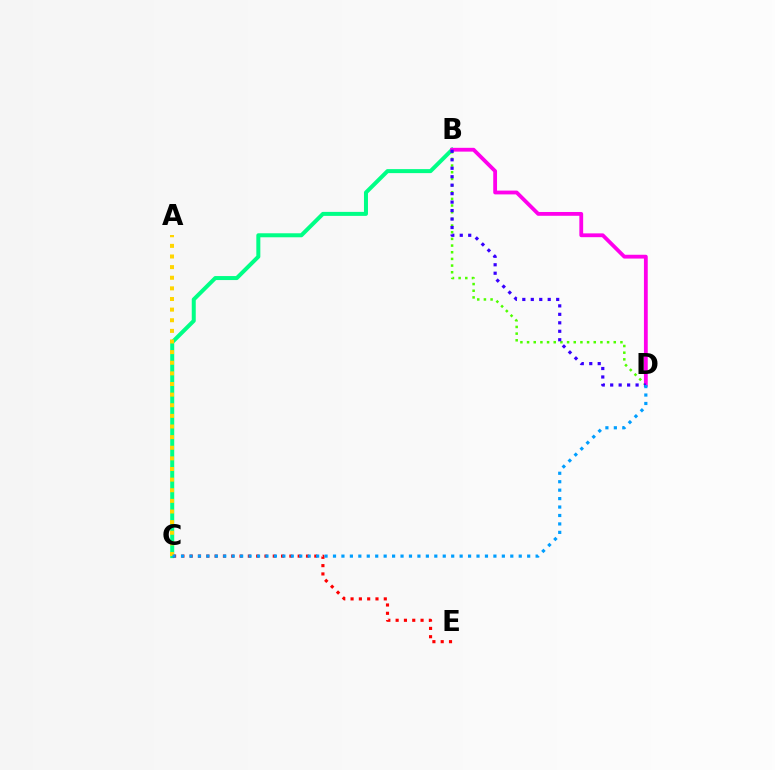{('B', 'C'): [{'color': '#00ff86', 'line_style': 'solid', 'thickness': 2.88}], ('C', 'E'): [{'color': '#ff0000', 'line_style': 'dotted', 'thickness': 2.26}], ('B', 'D'): [{'color': '#4fff00', 'line_style': 'dotted', 'thickness': 1.81}, {'color': '#ff00ed', 'line_style': 'solid', 'thickness': 2.74}, {'color': '#3700ff', 'line_style': 'dotted', 'thickness': 2.3}], ('A', 'C'): [{'color': '#ffd500', 'line_style': 'dotted', 'thickness': 2.89}], ('C', 'D'): [{'color': '#009eff', 'line_style': 'dotted', 'thickness': 2.29}]}